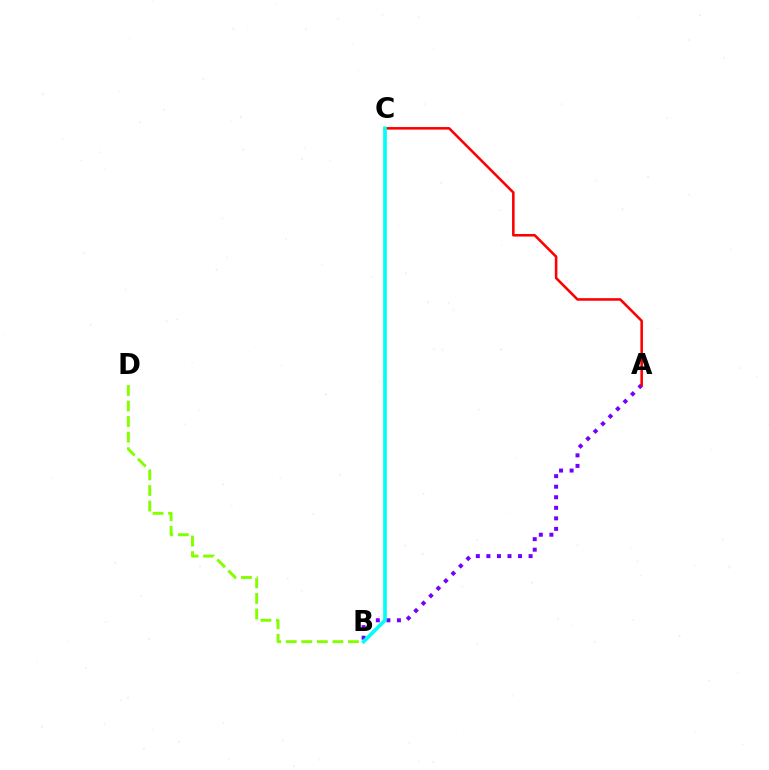{('A', 'B'): [{'color': '#7200ff', 'line_style': 'dotted', 'thickness': 2.87}], ('A', 'C'): [{'color': '#ff0000', 'line_style': 'solid', 'thickness': 1.85}], ('B', 'C'): [{'color': '#00fff6', 'line_style': 'solid', 'thickness': 2.64}], ('B', 'D'): [{'color': '#84ff00', 'line_style': 'dashed', 'thickness': 2.11}]}